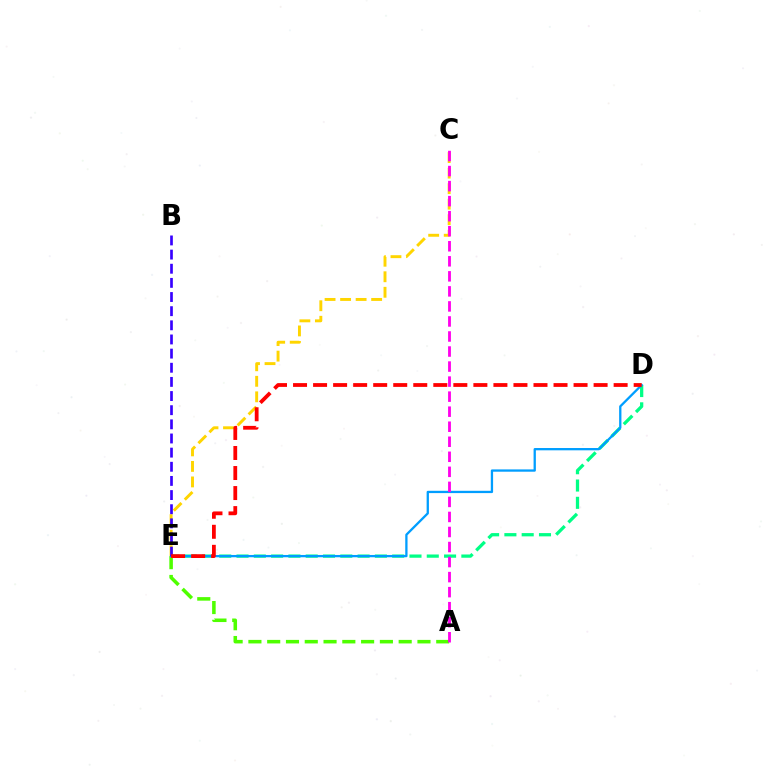{('C', 'E'): [{'color': '#ffd500', 'line_style': 'dashed', 'thickness': 2.11}], ('A', 'E'): [{'color': '#4fff00', 'line_style': 'dashed', 'thickness': 2.55}], ('D', 'E'): [{'color': '#00ff86', 'line_style': 'dashed', 'thickness': 2.35}, {'color': '#009eff', 'line_style': 'solid', 'thickness': 1.65}, {'color': '#ff0000', 'line_style': 'dashed', 'thickness': 2.72}], ('B', 'E'): [{'color': '#3700ff', 'line_style': 'dashed', 'thickness': 1.92}], ('A', 'C'): [{'color': '#ff00ed', 'line_style': 'dashed', 'thickness': 2.04}]}